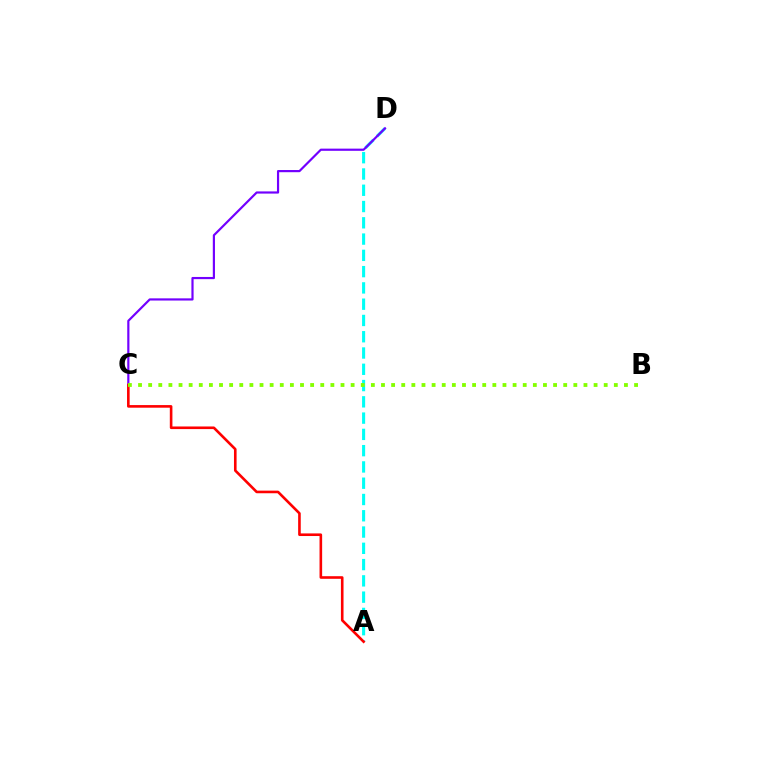{('A', 'D'): [{'color': '#00fff6', 'line_style': 'dashed', 'thickness': 2.21}], ('C', 'D'): [{'color': '#7200ff', 'line_style': 'solid', 'thickness': 1.57}], ('A', 'C'): [{'color': '#ff0000', 'line_style': 'solid', 'thickness': 1.88}], ('B', 'C'): [{'color': '#84ff00', 'line_style': 'dotted', 'thickness': 2.75}]}